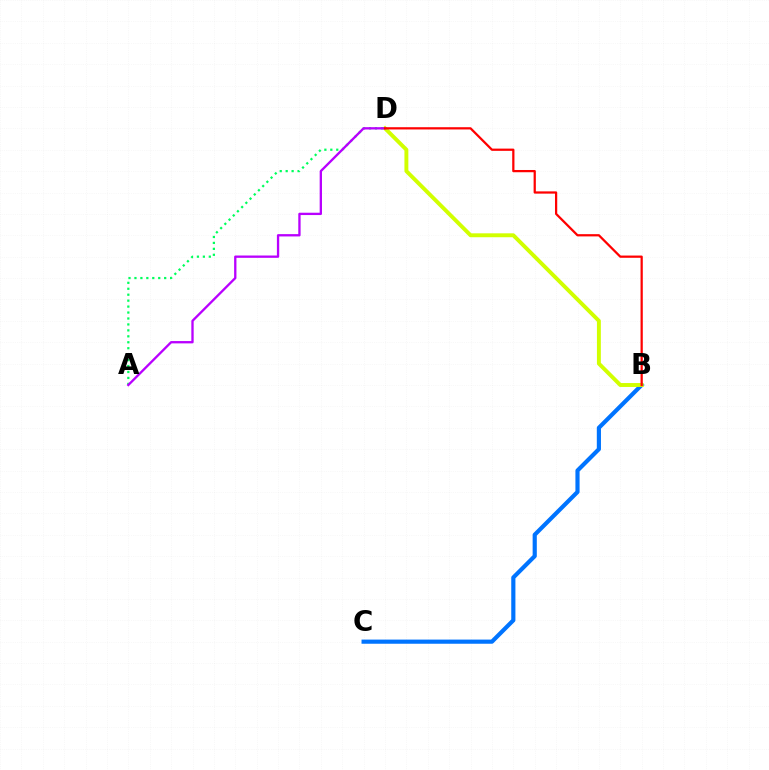{('B', 'C'): [{'color': '#0074ff', 'line_style': 'solid', 'thickness': 3.0}], ('A', 'D'): [{'color': '#00ff5c', 'line_style': 'dotted', 'thickness': 1.62}, {'color': '#b900ff', 'line_style': 'solid', 'thickness': 1.67}], ('B', 'D'): [{'color': '#d1ff00', 'line_style': 'solid', 'thickness': 2.82}, {'color': '#ff0000', 'line_style': 'solid', 'thickness': 1.62}]}